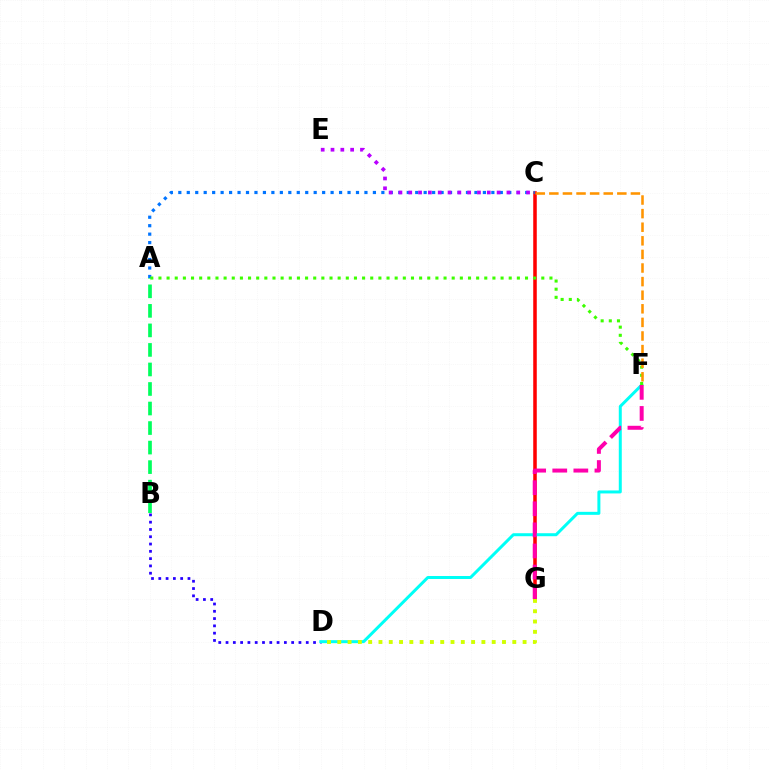{('B', 'D'): [{'color': '#2500ff', 'line_style': 'dotted', 'thickness': 1.98}], ('C', 'G'): [{'color': '#ff0000', 'line_style': 'solid', 'thickness': 2.55}], ('A', 'C'): [{'color': '#0074ff', 'line_style': 'dotted', 'thickness': 2.3}], ('D', 'F'): [{'color': '#00fff6', 'line_style': 'solid', 'thickness': 2.16}], ('C', 'E'): [{'color': '#b900ff', 'line_style': 'dotted', 'thickness': 2.67}], ('D', 'G'): [{'color': '#d1ff00', 'line_style': 'dotted', 'thickness': 2.8}], ('A', 'F'): [{'color': '#3dff00', 'line_style': 'dotted', 'thickness': 2.21}], ('F', 'G'): [{'color': '#ff00ac', 'line_style': 'dashed', 'thickness': 2.86}], ('A', 'B'): [{'color': '#00ff5c', 'line_style': 'dashed', 'thickness': 2.65}], ('C', 'F'): [{'color': '#ff9400', 'line_style': 'dashed', 'thickness': 1.85}]}